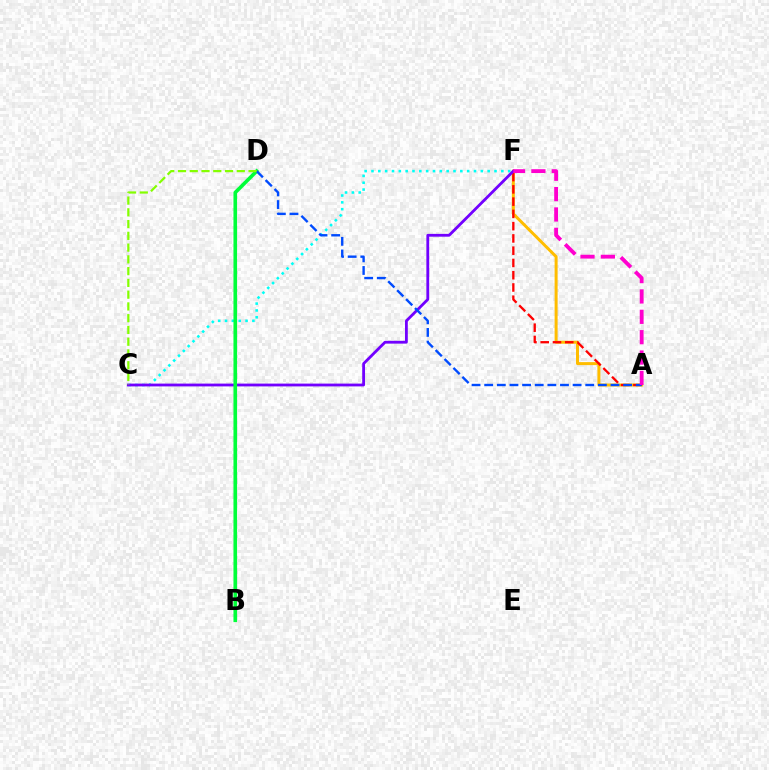{('A', 'F'): [{'color': '#ffbd00', 'line_style': 'solid', 'thickness': 2.15}, {'color': '#ff0000', 'line_style': 'dashed', 'thickness': 1.67}, {'color': '#ff00cf', 'line_style': 'dashed', 'thickness': 2.77}], ('C', 'F'): [{'color': '#00fff6', 'line_style': 'dotted', 'thickness': 1.86}, {'color': '#7200ff', 'line_style': 'solid', 'thickness': 2.02}], ('B', 'D'): [{'color': '#00ff39', 'line_style': 'solid', 'thickness': 2.61}], ('A', 'D'): [{'color': '#004bff', 'line_style': 'dashed', 'thickness': 1.72}], ('C', 'D'): [{'color': '#84ff00', 'line_style': 'dashed', 'thickness': 1.6}]}